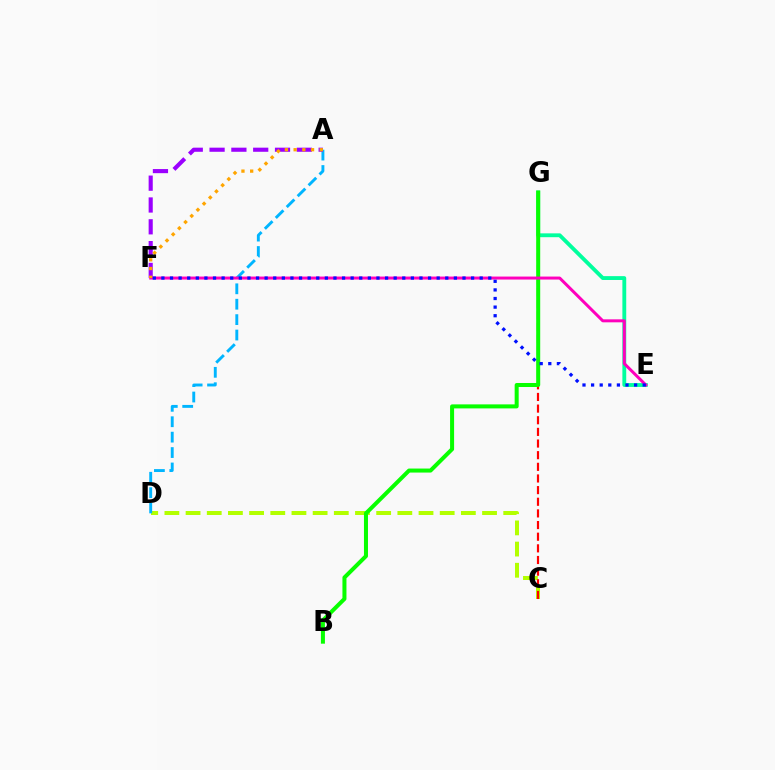{('E', 'G'): [{'color': '#00ff9d', 'line_style': 'solid', 'thickness': 2.77}], ('C', 'D'): [{'color': '#b3ff00', 'line_style': 'dashed', 'thickness': 2.88}], ('C', 'G'): [{'color': '#ff0000', 'line_style': 'dashed', 'thickness': 1.58}], ('B', 'G'): [{'color': '#08ff00', 'line_style': 'solid', 'thickness': 2.89}], ('A', 'D'): [{'color': '#00b5ff', 'line_style': 'dashed', 'thickness': 2.09}], ('A', 'F'): [{'color': '#9b00ff', 'line_style': 'dashed', 'thickness': 2.96}, {'color': '#ffa500', 'line_style': 'dotted', 'thickness': 2.37}], ('E', 'F'): [{'color': '#ff00bd', 'line_style': 'solid', 'thickness': 2.15}, {'color': '#0010ff', 'line_style': 'dotted', 'thickness': 2.34}]}